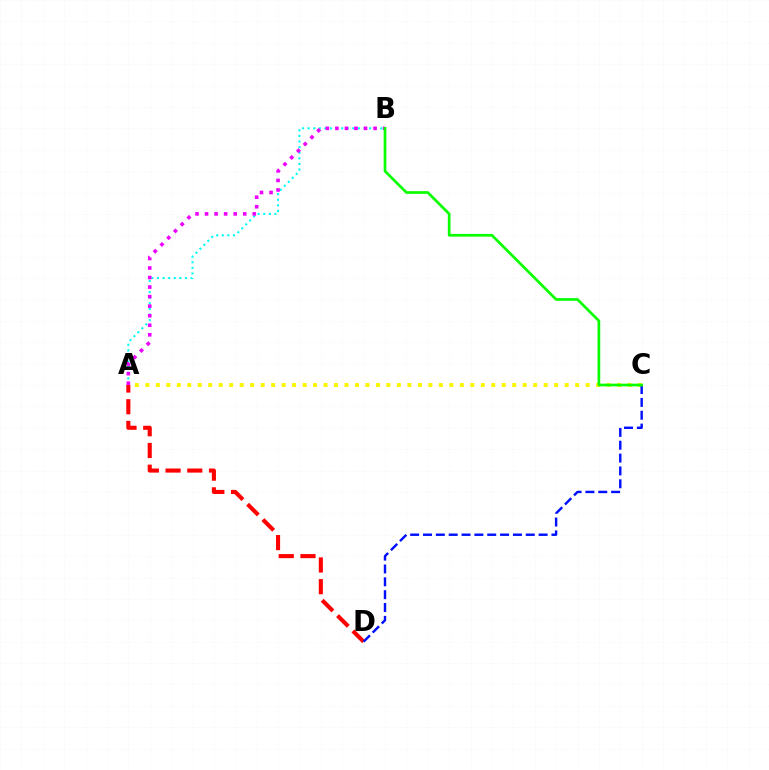{('A', 'B'): [{'color': '#00fff6', 'line_style': 'dotted', 'thickness': 1.52}, {'color': '#ee00ff', 'line_style': 'dotted', 'thickness': 2.59}], ('A', 'C'): [{'color': '#fcf500', 'line_style': 'dotted', 'thickness': 2.85}], ('A', 'D'): [{'color': '#ff0000', 'line_style': 'dashed', 'thickness': 2.95}], ('C', 'D'): [{'color': '#0010ff', 'line_style': 'dashed', 'thickness': 1.74}], ('B', 'C'): [{'color': '#08ff00', 'line_style': 'solid', 'thickness': 1.94}]}